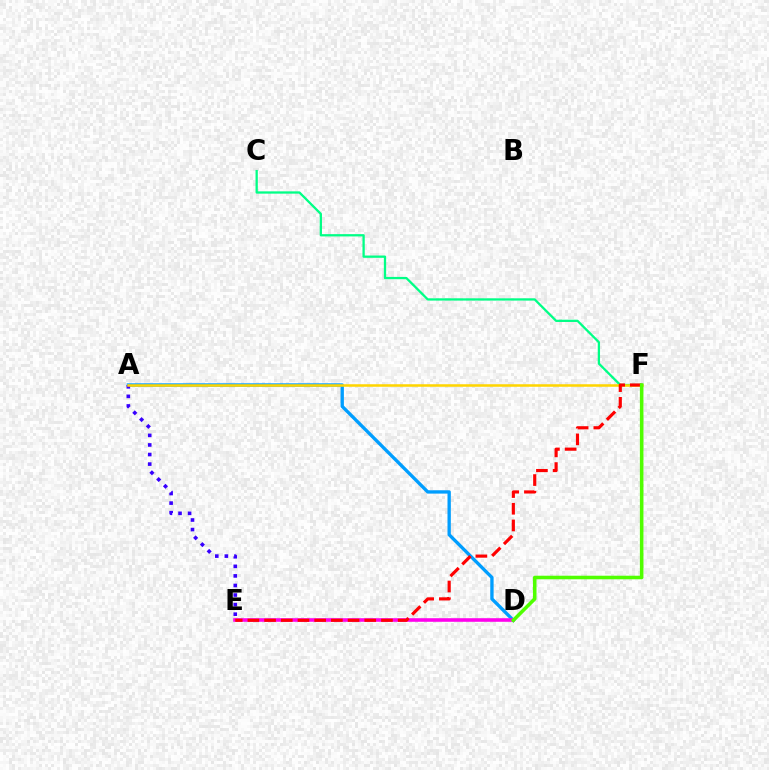{('A', 'D'): [{'color': '#009eff', 'line_style': 'solid', 'thickness': 2.4}], ('A', 'E'): [{'color': '#3700ff', 'line_style': 'dotted', 'thickness': 2.6}], ('D', 'E'): [{'color': '#ff00ed', 'line_style': 'solid', 'thickness': 2.58}], ('C', 'F'): [{'color': '#00ff86', 'line_style': 'solid', 'thickness': 1.65}], ('A', 'F'): [{'color': '#ffd500', 'line_style': 'solid', 'thickness': 1.82}], ('E', 'F'): [{'color': '#ff0000', 'line_style': 'dashed', 'thickness': 2.27}], ('D', 'F'): [{'color': '#4fff00', 'line_style': 'solid', 'thickness': 2.56}]}